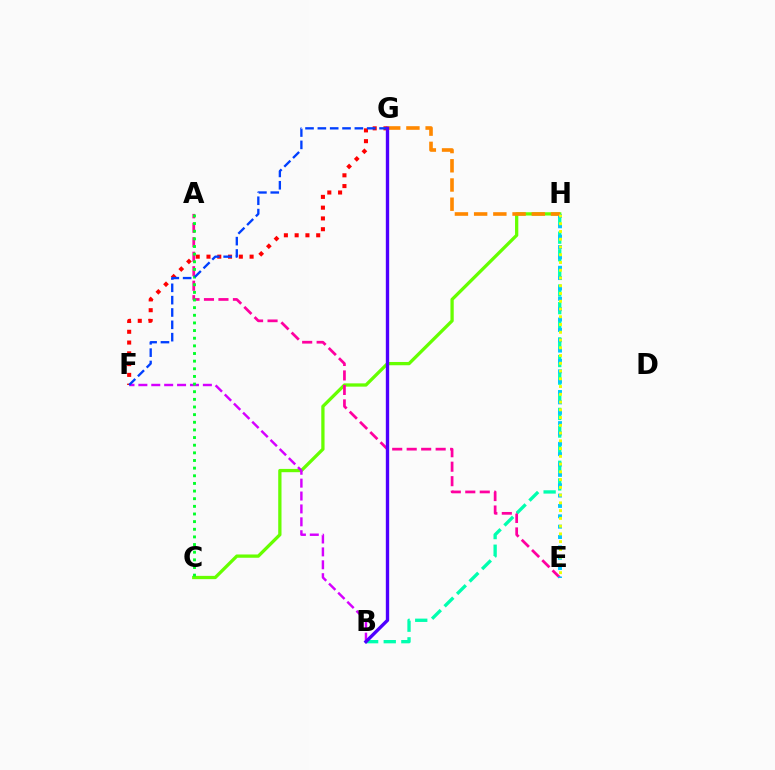{('C', 'H'): [{'color': '#66ff00', 'line_style': 'solid', 'thickness': 2.36}], ('A', 'E'): [{'color': '#ff00a0', 'line_style': 'dashed', 'thickness': 1.97}], ('F', 'G'): [{'color': '#ff0000', 'line_style': 'dotted', 'thickness': 2.93}, {'color': '#003fff', 'line_style': 'dashed', 'thickness': 1.68}], ('B', 'H'): [{'color': '#00ffaf', 'line_style': 'dashed', 'thickness': 2.39}], ('E', 'H'): [{'color': '#00c7ff', 'line_style': 'dotted', 'thickness': 2.81}, {'color': '#eeff00', 'line_style': 'dotted', 'thickness': 2.11}], ('B', 'F'): [{'color': '#d600ff', 'line_style': 'dashed', 'thickness': 1.75}], ('G', 'H'): [{'color': '#ff8800', 'line_style': 'dashed', 'thickness': 2.61}], ('A', 'C'): [{'color': '#00ff27', 'line_style': 'dotted', 'thickness': 2.08}], ('B', 'G'): [{'color': '#4f00ff', 'line_style': 'solid', 'thickness': 2.41}]}